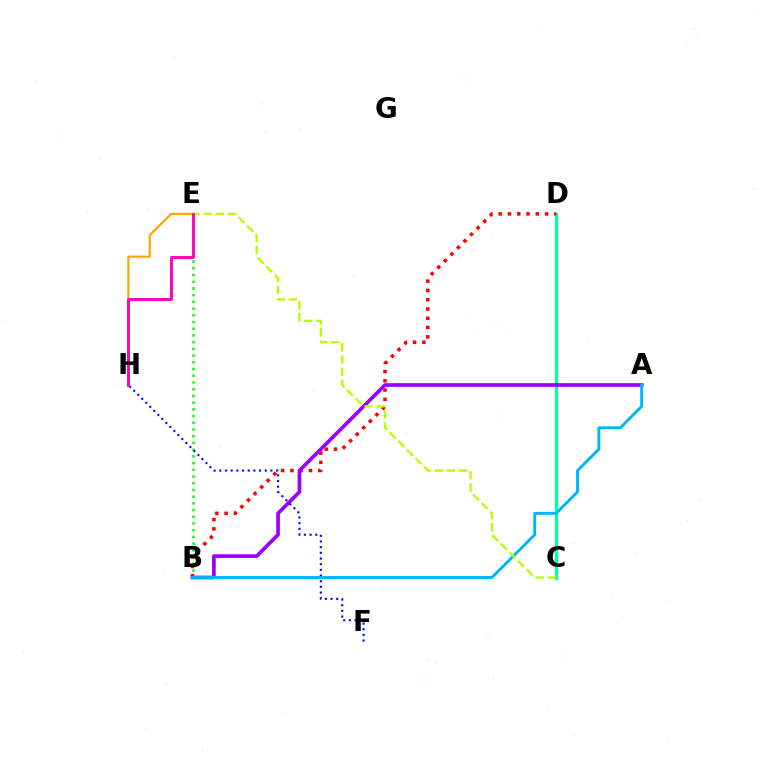{('B', 'E'): [{'color': '#08ff00', 'line_style': 'dotted', 'thickness': 1.82}], ('C', 'D'): [{'color': '#00ff9d', 'line_style': 'solid', 'thickness': 2.34}], ('B', 'D'): [{'color': '#ff0000', 'line_style': 'dotted', 'thickness': 2.52}], ('E', 'H'): [{'color': '#ffa500', 'line_style': 'solid', 'thickness': 1.57}, {'color': '#ff00bd', 'line_style': 'solid', 'thickness': 2.08}], ('F', 'H'): [{'color': '#0010ff', 'line_style': 'dotted', 'thickness': 1.54}], ('A', 'B'): [{'color': '#9b00ff', 'line_style': 'solid', 'thickness': 2.65}, {'color': '#00b5ff', 'line_style': 'solid', 'thickness': 2.08}], ('C', 'E'): [{'color': '#b3ff00', 'line_style': 'dashed', 'thickness': 1.65}]}